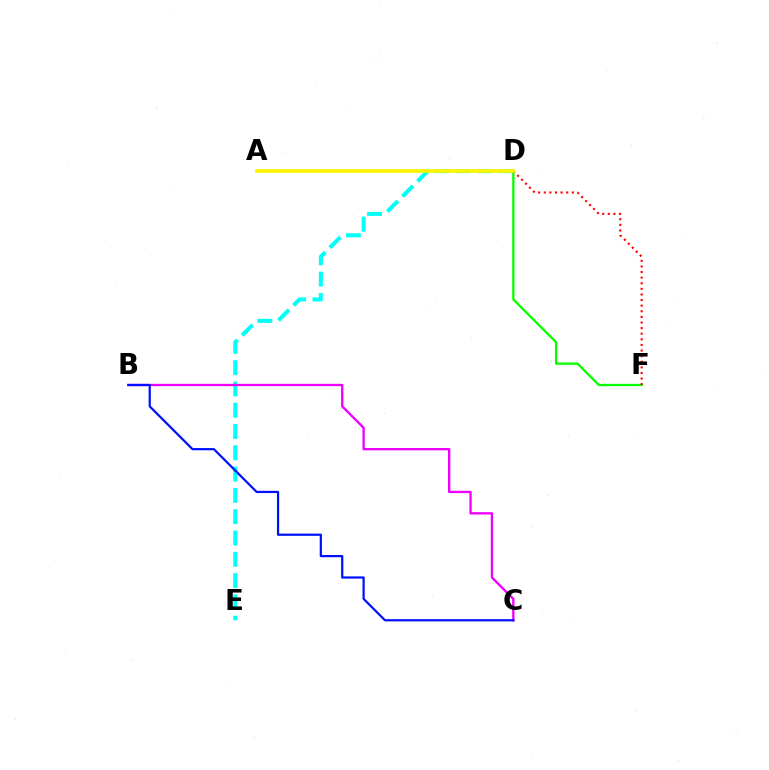{('D', 'E'): [{'color': '#00fff6', 'line_style': 'dashed', 'thickness': 2.89}], ('D', 'F'): [{'color': '#08ff00', 'line_style': 'solid', 'thickness': 1.66}, {'color': '#ff0000', 'line_style': 'dotted', 'thickness': 1.52}], ('B', 'C'): [{'color': '#ee00ff', 'line_style': 'solid', 'thickness': 1.68}, {'color': '#0010ff', 'line_style': 'solid', 'thickness': 1.59}], ('A', 'D'): [{'color': '#fcf500', 'line_style': 'solid', 'thickness': 2.67}]}